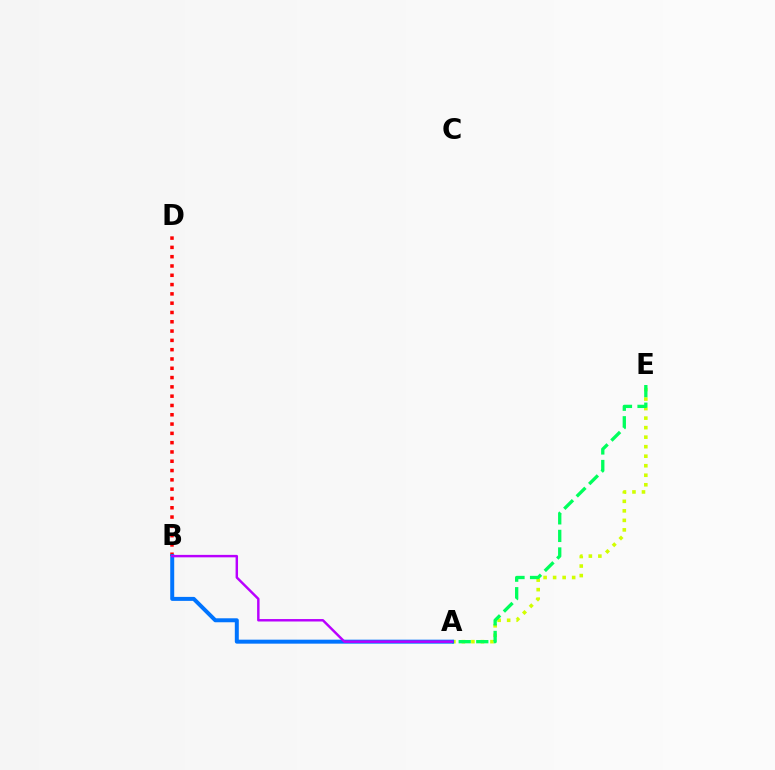{('A', 'E'): [{'color': '#d1ff00', 'line_style': 'dotted', 'thickness': 2.59}, {'color': '#00ff5c', 'line_style': 'dashed', 'thickness': 2.39}], ('B', 'D'): [{'color': '#ff0000', 'line_style': 'dotted', 'thickness': 2.53}], ('A', 'B'): [{'color': '#0074ff', 'line_style': 'solid', 'thickness': 2.87}, {'color': '#b900ff', 'line_style': 'solid', 'thickness': 1.76}]}